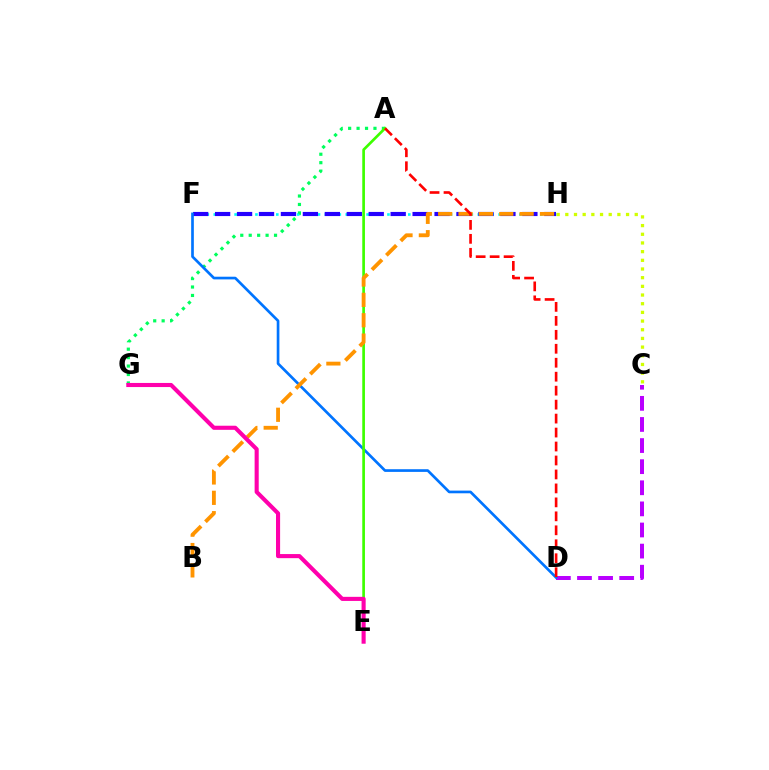{('F', 'H'): [{'color': '#00fff6', 'line_style': 'dotted', 'thickness': 1.89}, {'color': '#2500ff', 'line_style': 'dashed', 'thickness': 2.98}], ('A', 'G'): [{'color': '#00ff5c', 'line_style': 'dotted', 'thickness': 2.29}], ('C', 'D'): [{'color': '#b900ff', 'line_style': 'dashed', 'thickness': 2.87}], ('C', 'H'): [{'color': '#d1ff00', 'line_style': 'dotted', 'thickness': 2.36}], ('D', 'F'): [{'color': '#0074ff', 'line_style': 'solid', 'thickness': 1.93}], ('A', 'E'): [{'color': '#3dff00', 'line_style': 'solid', 'thickness': 1.93}], ('B', 'H'): [{'color': '#ff9400', 'line_style': 'dashed', 'thickness': 2.77}], ('A', 'D'): [{'color': '#ff0000', 'line_style': 'dashed', 'thickness': 1.9}], ('E', 'G'): [{'color': '#ff00ac', 'line_style': 'solid', 'thickness': 2.95}]}